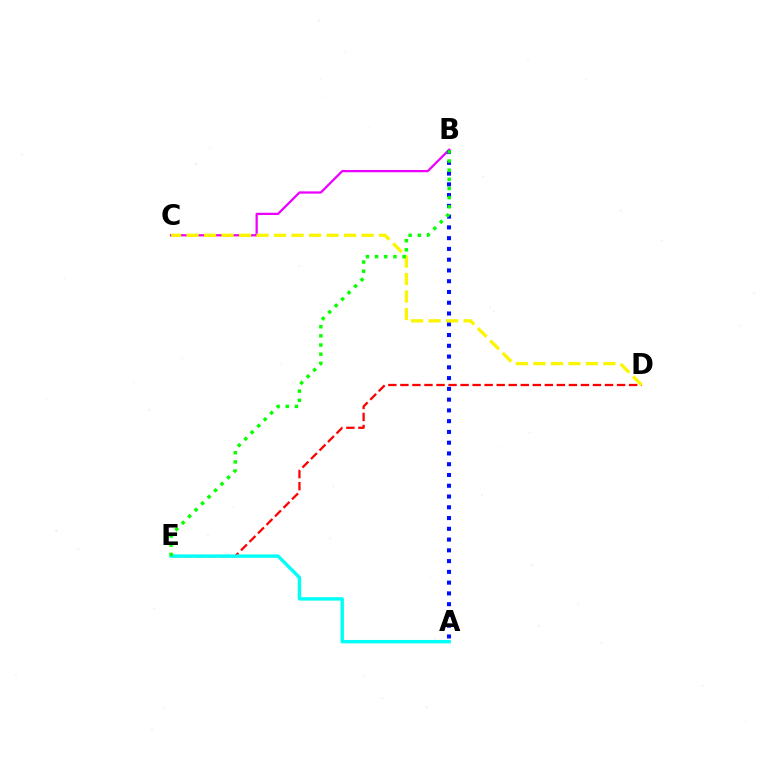{('B', 'C'): [{'color': '#ee00ff', 'line_style': 'solid', 'thickness': 1.63}], ('A', 'B'): [{'color': '#0010ff', 'line_style': 'dotted', 'thickness': 2.92}], ('D', 'E'): [{'color': '#ff0000', 'line_style': 'dashed', 'thickness': 1.64}], ('A', 'E'): [{'color': '#00fff6', 'line_style': 'solid', 'thickness': 2.44}], ('C', 'D'): [{'color': '#fcf500', 'line_style': 'dashed', 'thickness': 2.38}], ('B', 'E'): [{'color': '#08ff00', 'line_style': 'dotted', 'thickness': 2.49}]}